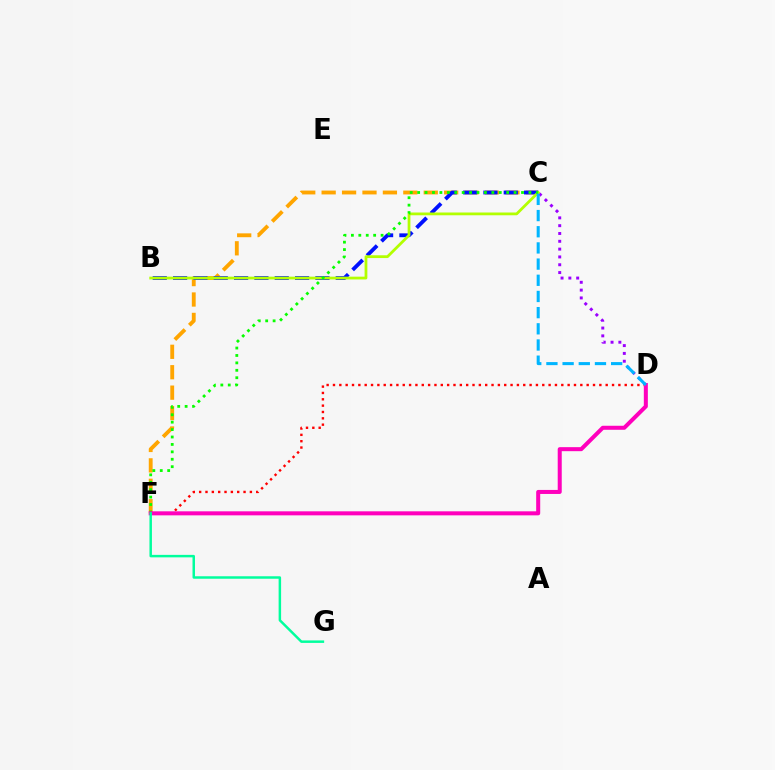{('C', 'F'): [{'color': '#ffa500', 'line_style': 'dashed', 'thickness': 2.77}, {'color': '#08ff00', 'line_style': 'dotted', 'thickness': 2.02}], ('D', 'F'): [{'color': '#ff0000', 'line_style': 'dotted', 'thickness': 1.72}, {'color': '#ff00bd', 'line_style': 'solid', 'thickness': 2.9}], ('B', 'C'): [{'color': '#0010ff', 'line_style': 'dashed', 'thickness': 2.76}, {'color': '#b3ff00', 'line_style': 'solid', 'thickness': 2.0}], ('C', 'D'): [{'color': '#9b00ff', 'line_style': 'dotted', 'thickness': 2.12}, {'color': '#00b5ff', 'line_style': 'dashed', 'thickness': 2.2}], ('F', 'G'): [{'color': '#00ff9d', 'line_style': 'solid', 'thickness': 1.79}]}